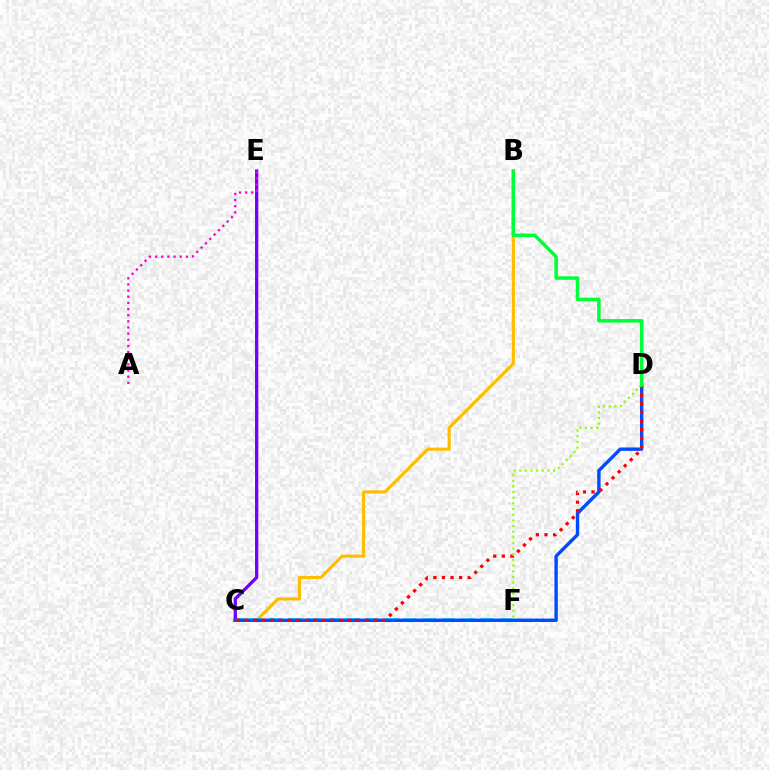{('B', 'C'): [{'color': '#ffbd00', 'line_style': 'solid', 'thickness': 2.25}], ('C', 'F'): [{'color': '#00fff6', 'line_style': 'dashed', 'thickness': 2.61}], ('C', 'E'): [{'color': '#7200ff', 'line_style': 'solid', 'thickness': 2.36}], ('A', 'E'): [{'color': '#ff00cf', 'line_style': 'dotted', 'thickness': 1.67}], ('C', 'D'): [{'color': '#004bff', 'line_style': 'solid', 'thickness': 2.44}, {'color': '#ff0000', 'line_style': 'dotted', 'thickness': 2.33}], ('D', 'F'): [{'color': '#84ff00', 'line_style': 'dotted', 'thickness': 1.54}], ('B', 'D'): [{'color': '#00ff39', 'line_style': 'solid', 'thickness': 2.53}]}